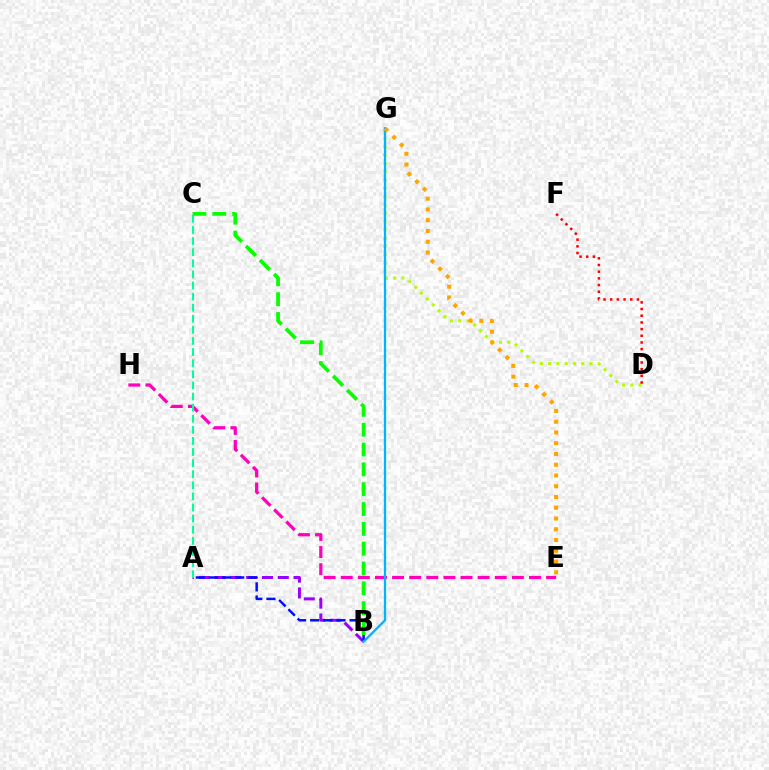{('D', 'G'): [{'color': '#b3ff00', 'line_style': 'dotted', 'thickness': 2.25}], ('A', 'B'): [{'color': '#9b00ff', 'line_style': 'dashed', 'thickness': 2.15}, {'color': '#0010ff', 'line_style': 'dashed', 'thickness': 1.79}], ('E', 'H'): [{'color': '#ff00bd', 'line_style': 'dashed', 'thickness': 2.32}], ('B', 'G'): [{'color': '#00b5ff', 'line_style': 'solid', 'thickness': 1.64}], ('A', 'C'): [{'color': '#00ff9d', 'line_style': 'dashed', 'thickness': 1.51}], ('E', 'G'): [{'color': '#ffa500', 'line_style': 'dotted', 'thickness': 2.92}], ('B', 'C'): [{'color': '#08ff00', 'line_style': 'dashed', 'thickness': 2.69}], ('D', 'F'): [{'color': '#ff0000', 'line_style': 'dotted', 'thickness': 1.81}]}